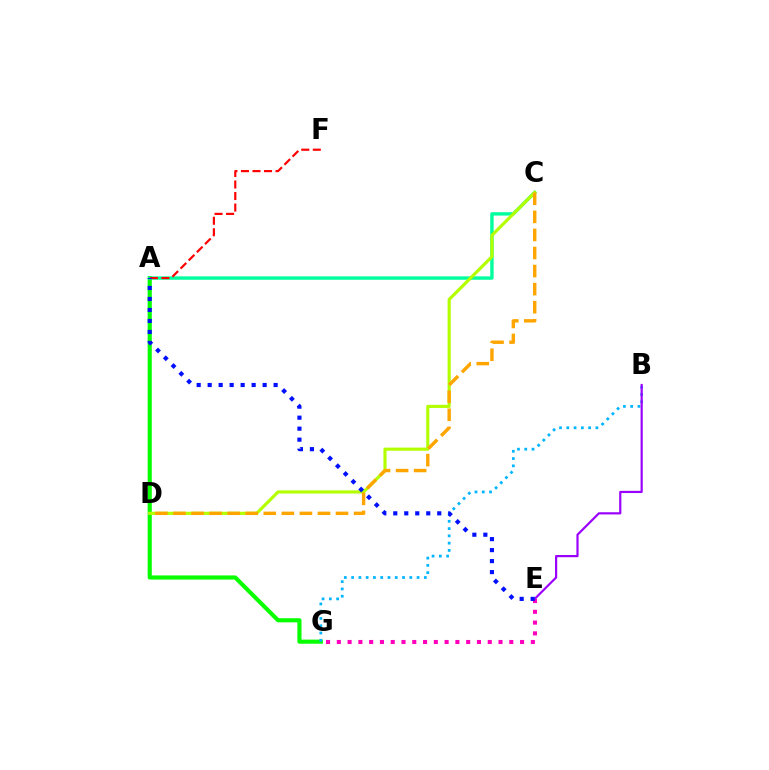{('A', 'G'): [{'color': '#08ff00', 'line_style': 'solid', 'thickness': 2.98}], ('A', 'C'): [{'color': '#00ff9d', 'line_style': 'solid', 'thickness': 2.44}], ('B', 'G'): [{'color': '#00b5ff', 'line_style': 'dotted', 'thickness': 1.98}], ('E', 'G'): [{'color': '#ff00bd', 'line_style': 'dotted', 'thickness': 2.93}], ('C', 'D'): [{'color': '#b3ff00', 'line_style': 'solid', 'thickness': 2.26}, {'color': '#ffa500', 'line_style': 'dashed', 'thickness': 2.45}], ('B', 'E'): [{'color': '#9b00ff', 'line_style': 'solid', 'thickness': 1.58}], ('A', 'F'): [{'color': '#ff0000', 'line_style': 'dashed', 'thickness': 1.57}], ('A', 'E'): [{'color': '#0010ff', 'line_style': 'dotted', 'thickness': 2.99}]}